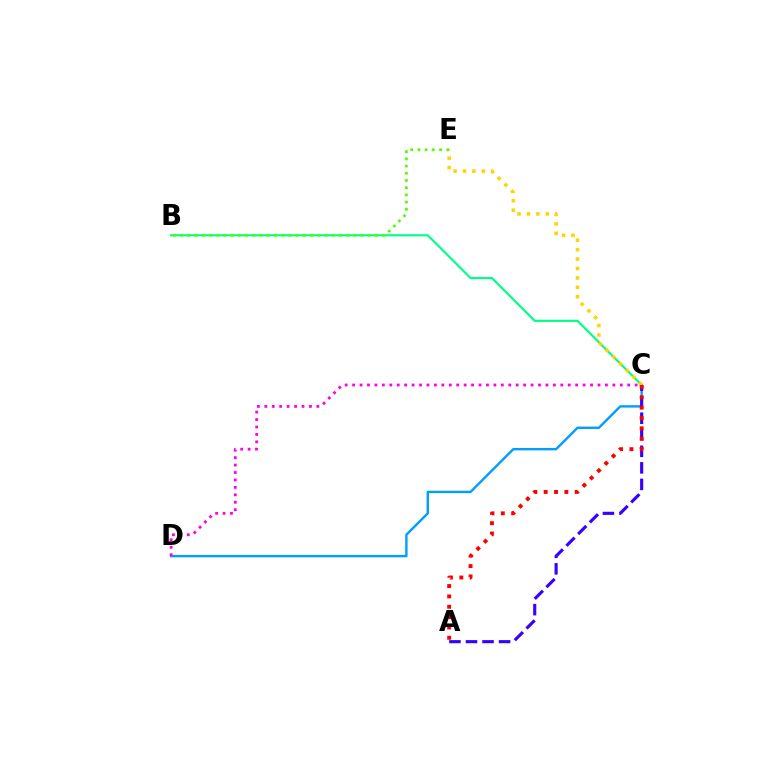{('C', 'D'): [{'color': '#009eff', 'line_style': 'solid', 'thickness': 1.72}, {'color': '#ff00ed', 'line_style': 'dotted', 'thickness': 2.02}], ('B', 'C'): [{'color': '#00ff86', 'line_style': 'solid', 'thickness': 1.55}], ('A', 'C'): [{'color': '#3700ff', 'line_style': 'dashed', 'thickness': 2.25}, {'color': '#ff0000', 'line_style': 'dotted', 'thickness': 2.81}], ('C', 'E'): [{'color': '#ffd500', 'line_style': 'dotted', 'thickness': 2.56}], ('B', 'E'): [{'color': '#4fff00', 'line_style': 'dotted', 'thickness': 1.96}]}